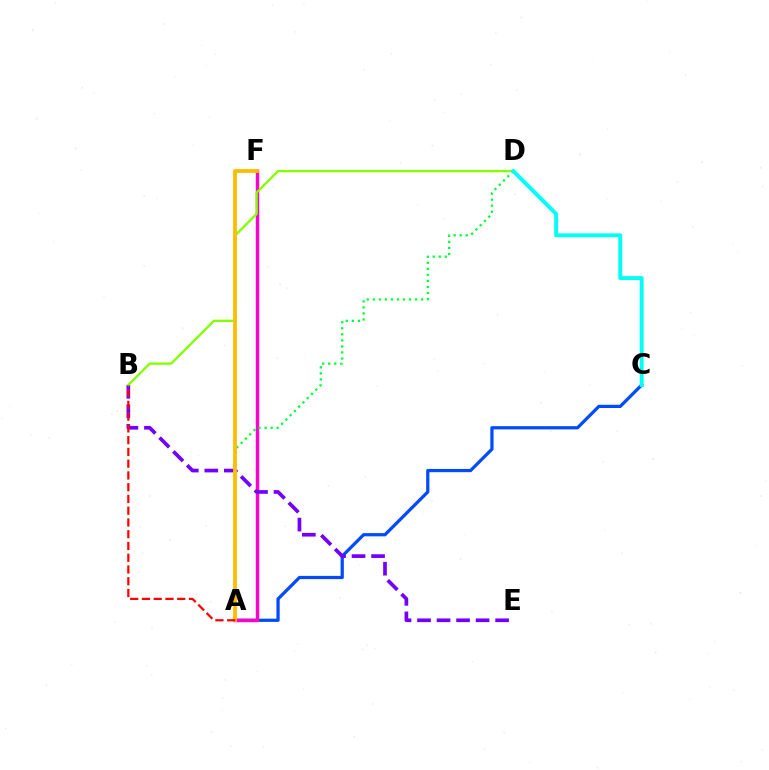{('A', 'C'): [{'color': '#004bff', 'line_style': 'solid', 'thickness': 2.33}], ('A', 'F'): [{'color': '#ff00cf', 'line_style': 'solid', 'thickness': 2.47}, {'color': '#ffbd00', 'line_style': 'solid', 'thickness': 2.75}], ('A', 'D'): [{'color': '#00ff39', 'line_style': 'dotted', 'thickness': 1.64}], ('B', 'E'): [{'color': '#7200ff', 'line_style': 'dashed', 'thickness': 2.65}], ('B', 'D'): [{'color': '#84ff00', 'line_style': 'solid', 'thickness': 1.67}], ('C', 'D'): [{'color': '#00fff6', 'line_style': 'solid', 'thickness': 2.81}], ('A', 'B'): [{'color': '#ff0000', 'line_style': 'dashed', 'thickness': 1.6}]}